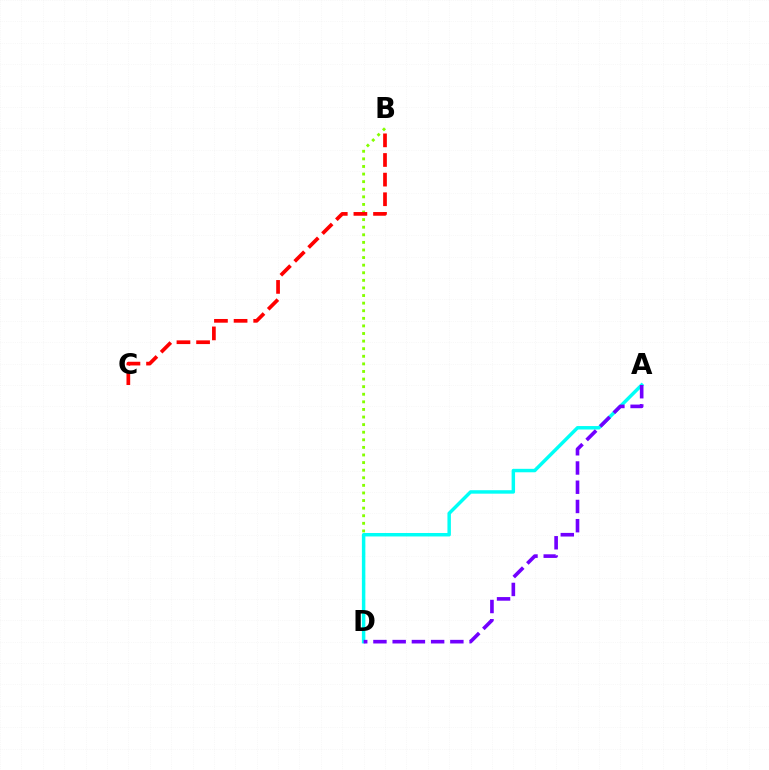{('B', 'D'): [{'color': '#84ff00', 'line_style': 'dotted', 'thickness': 2.06}], ('A', 'D'): [{'color': '#00fff6', 'line_style': 'solid', 'thickness': 2.49}, {'color': '#7200ff', 'line_style': 'dashed', 'thickness': 2.61}], ('B', 'C'): [{'color': '#ff0000', 'line_style': 'dashed', 'thickness': 2.67}]}